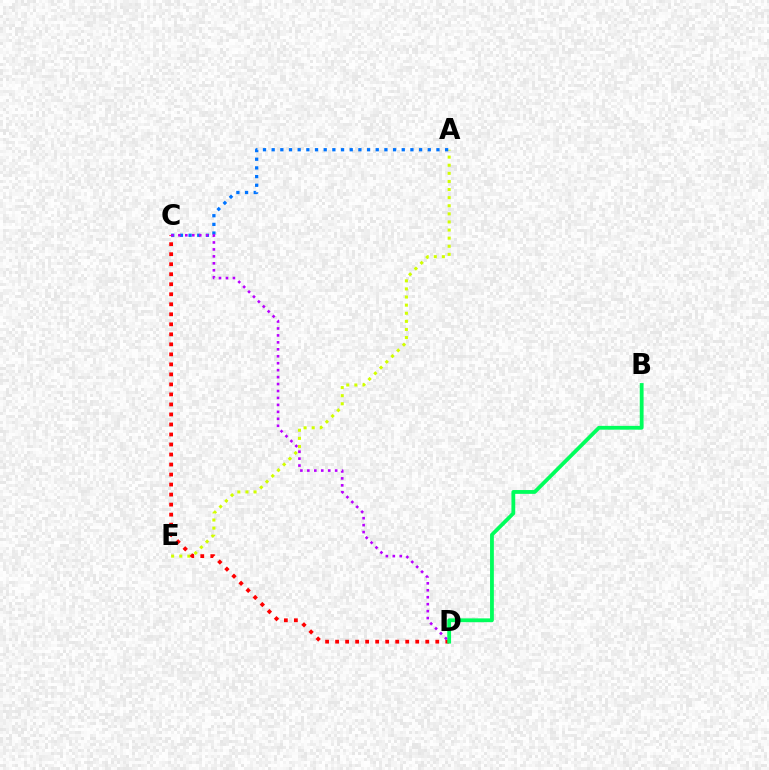{('A', 'E'): [{'color': '#d1ff00', 'line_style': 'dotted', 'thickness': 2.2}], ('C', 'D'): [{'color': '#ff0000', 'line_style': 'dotted', 'thickness': 2.72}, {'color': '#b900ff', 'line_style': 'dotted', 'thickness': 1.89}], ('A', 'C'): [{'color': '#0074ff', 'line_style': 'dotted', 'thickness': 2.36}], ('B', 'D'): [{'color': '#00ff5c', 'line_style': 'solid', 'thickness': 2.74}]}